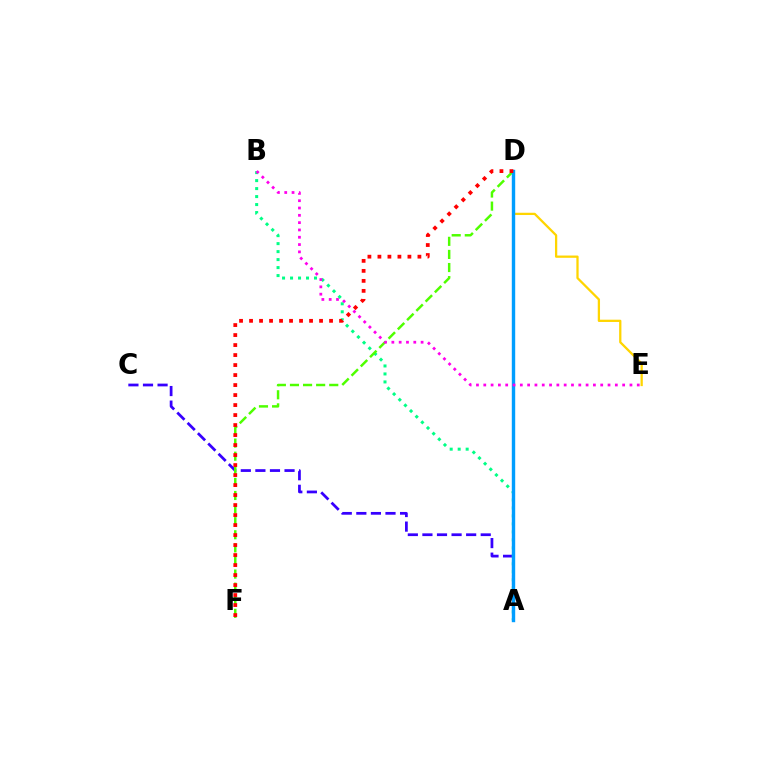{('D', 'E'): [{'color': '#ffd500', 'line_style': 'solid', 'thickness': 1.63}], ('A', 'C'): [{'color': '#3700ff', 'line_style': 'dashed', 'thickness': 1.98}], ('A', 'B'): [{'color': '#00ff86', 'line_style': 'dotted', 'thickness': 2.17}], ('D', 'F'): [{'color': '#4fff00', 'line_style': 'dashed', 'thickness': 1.78}, {'color': '#ff0000', 'line_style': 'dotted', 'thickness': 2.72}], ('A', 'D'): [{'color': '#009eff', 'line_style': 'solid', 'thickness': 2.45}], ('B', 'E'): [{'color': '#ff00ed', 'line_style': 'dotted', 'thickness': 1.99}]}